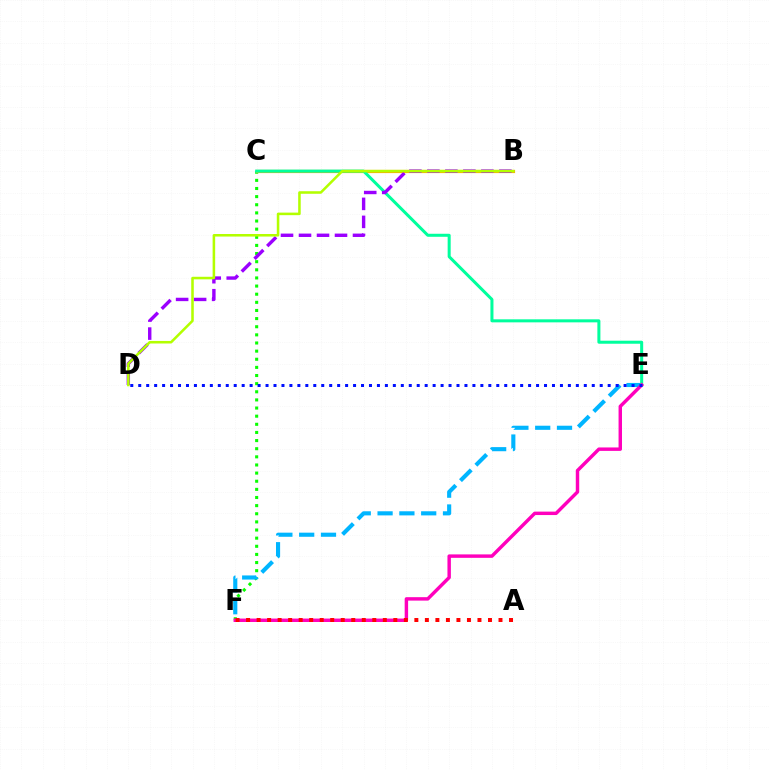{('C', 'F'): [{'color': '#08ff00', 'line_style': 'dotted', 'thickness': 2.21}], ('E', 'F'): [{'color': '#00b5ff', 'line_style': 'dashed', 'thickness': 2.96}, {'color': '#ff00bd', 'line_style': 'solid', 'thickness': 2.47}], ('B', 'C'): [{'color': '#ffa500', 'line_style': 'solid', 'thickness': 2.29}], ('C', 'E'): [{'color': '#00ff9d', 'line_style': 'solid', 'thickness': 2.18}], ('B', 'D'): [{'color': '#9b00ff', 'line_style': 'dashed', 'thickness': 2.45}, {'color': '#b3ff00', 'line_style': 'solid', 'thickness': 1.84}], ('A', 'F'): [{'color': '#ff0000', 'line_style': 'dotted', 'thickness': 2.86}], ('D', 'E'): [{'color': '#0010ff', 'line_style': 'dotted', 'thickness': 2.16}]}